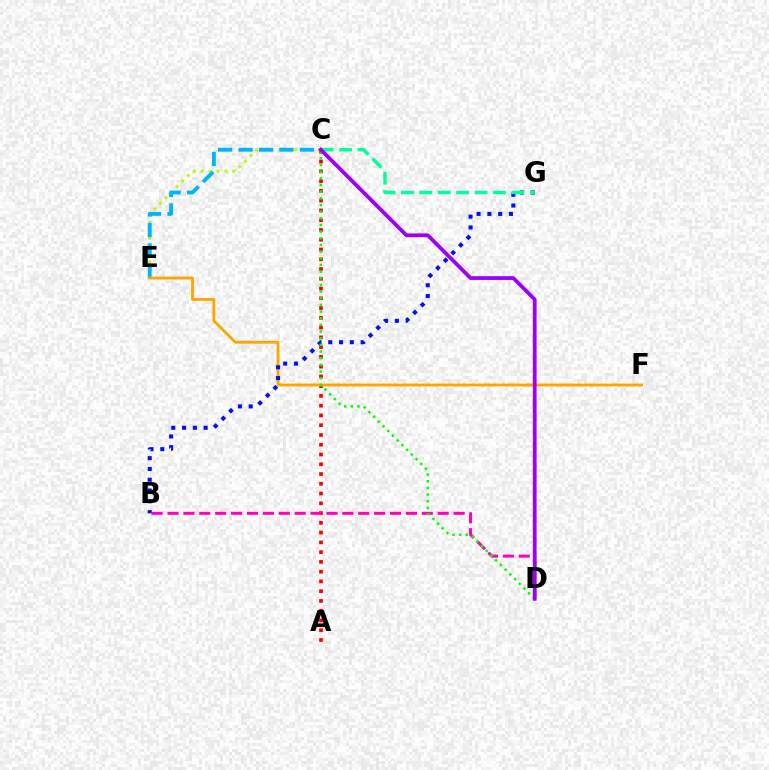{('C', 'E'): [{'color': '#b3ff00', 'line_style': 'dotted', 'thickness': 2.14}, {'color': '#00b5ff', 'line_style': 'dashed', 'thickness': 2.78}], ('A', 'C'): [{'color': '#ff0000', 'line_style': 'dotted', 'thickness': 2.65}], ('B', 'D'): [{'color': '#ff00bd', 'line_style': 'dashed', 'thickness': 2.16}], ('E', 'F'): [{'color': '#ffa500', 'line_style': 'solid', 'thickness': 2.04}], ('B', 'G'): [{'color': '#0010ff', 'line_style': 'dotted', 'thickness': 2.93}], ('C', 'G'): [{'color': '#00ff9d', 'line_style': 'dashed', 'thickness': 2.5}], ('C', 'D'): [{'color': '#08ff00', 'line_style': 'dotted', 'thickness': 1.81}, {'color': '#9b00ff', 'line_style': 'solid', 'thickness': 2.71}]}